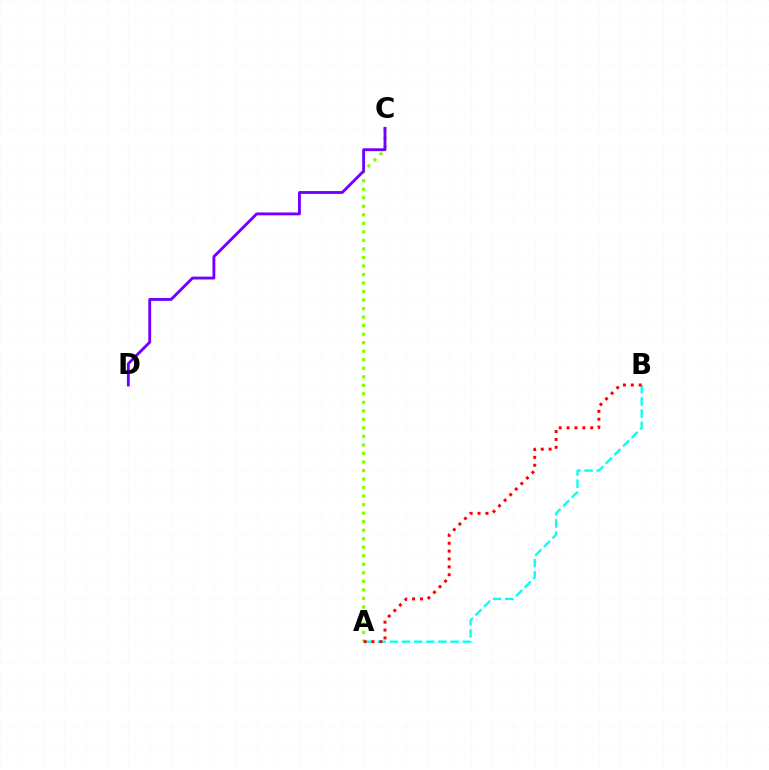{('A', 'C'): [{'color': '#84ff00', 'line_style': 'dotted', 'thickness': 2.32}], ('A', 'B'): [{'color': '#00fff6', 'line_style': 'dashed', 'thickness': 1.65}, {'color': '#ff0000', 'line_style': 'dotted', 'thickness': 2.14}], ('C', 'D'): [{'color': '#7200ff', 'line_style': 'solid', 'thickness': 2.06}]}